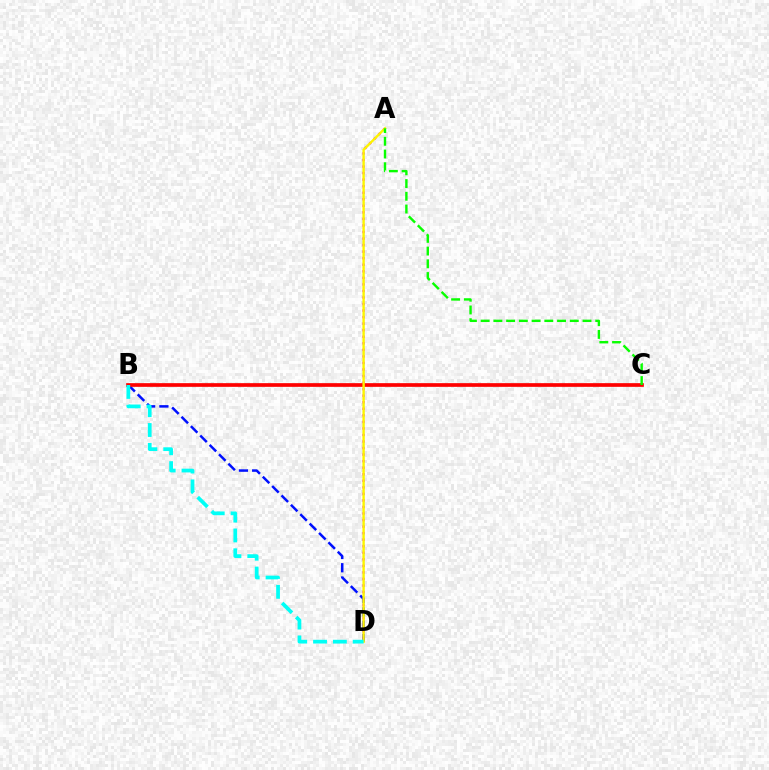{('A', 'D'): [{'color': '#ee00ff', 'line_style': 'dotted', 'thickness': 1.78}, {'color': '#fcf500', 'line_style': 'solid', 'thickness': 1.72}], ('B', 'D'): [{'color': '#0010ff', 'line_style': 'dashed', 'thickness': 1.8}, {'color': '#00fff6', 'line_style': 'dashed', 'thickness': 2.69}], ('B', 'C'): [{'color': '#ff0000', 'line_style': 'solid', 'thickness': 2.65}], ('A', 'C'): [{'color': '#08ff00', 'line_style': 'dashed', 'thickness': 1.73}]}